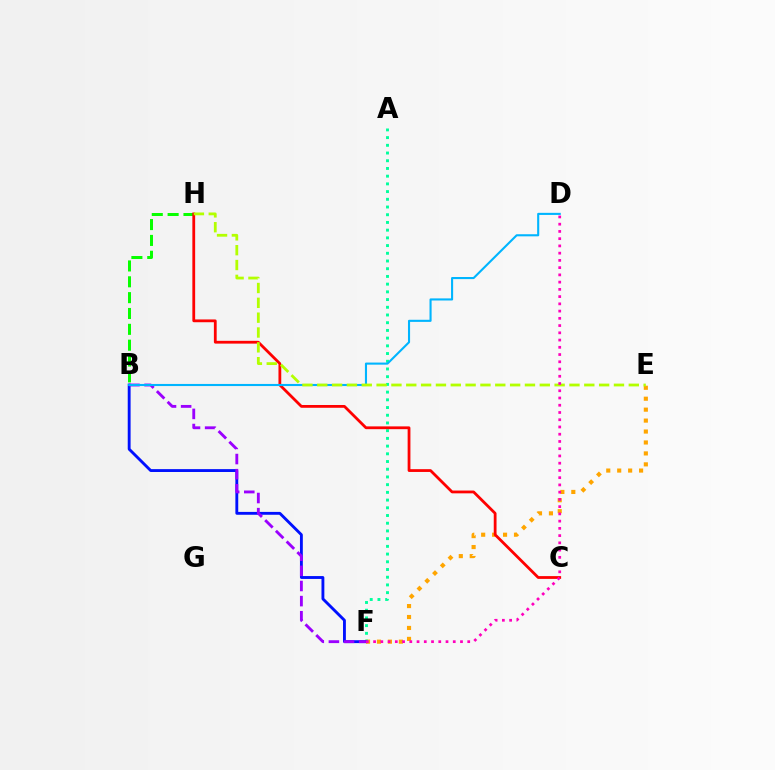{('E', 'F'): [{'color': '#ffa500', 'line_style': 'dotted', 'thickness': 2.97}], ('B', 'H'): [{'color': '#08ff00', 'line_style': 'dashed', 'thickness': 2.15}], ('A', 'F'): [{'color': '#00ff9d', 'line_style': 'dotted', 'thickness': 2.1}], ('B', 'F'): [{'color': '#0010ff', 'line_style': 'solid', 'thickness': 2.06}, {'color': '#9b00ff', 'line_style': 'dashed', 'thickness': 2.05}], ('C', 'H'): [{'color': '#ff0000', 'line_style': 'solid', 'thickness': 2.01}], ('B', 'D'): [{'color': '#00b5ff', 'line_style': 'solid', 'thickness': 1.51}], ('E', 'H'): [{'color': '#b3ff00', 'line_style': 'dashed', 'thickness': 2.02}], ('D', 'F'): [{'color': '#ff00bd', 'line_style': 'dotted', 'thickness': 1.97}]}